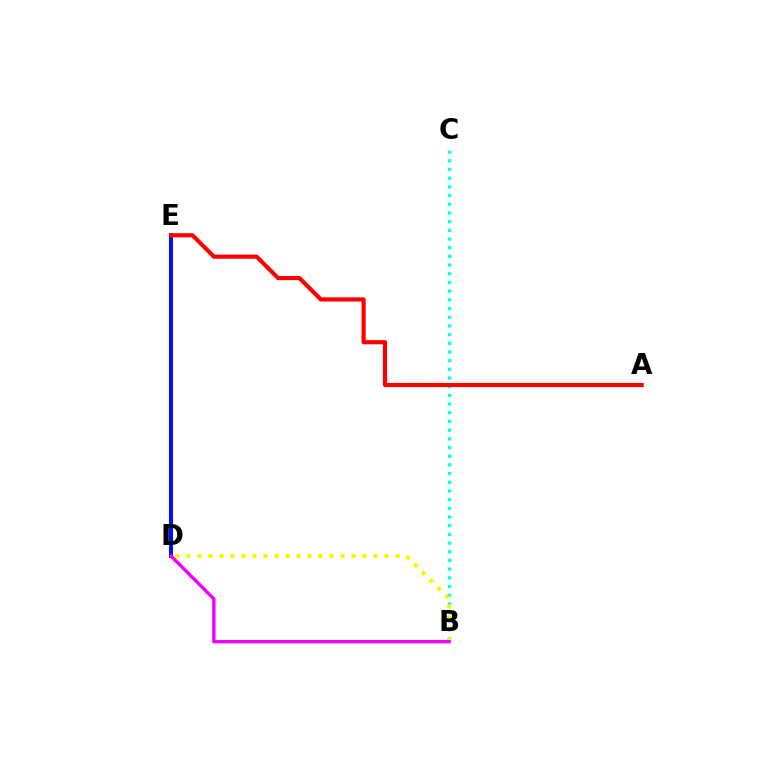{('D', 'E'): [{'color': '#08ff00', 'line_style': 'dashed', 'thickness': 1.93}, {'color': '#0010ff', 'line_style': 'solid', 'thickness': 2.91}], ('B', 'C'): [{'color': '#00fff6', 'line_style': 'dotted', 'thickness': 2.36}], ('B', 'D'): [{'color': '#fcf500', 'line_style': 'dotted', 'thickness': 2.99}, {'color': '#ee00ff', 'line_style': 'solid', 'thickness': 2.44}], ('A', 'E'): [{'color': '#ff0000', 'line_style': 'solid', 'thickness': 2.99}]}